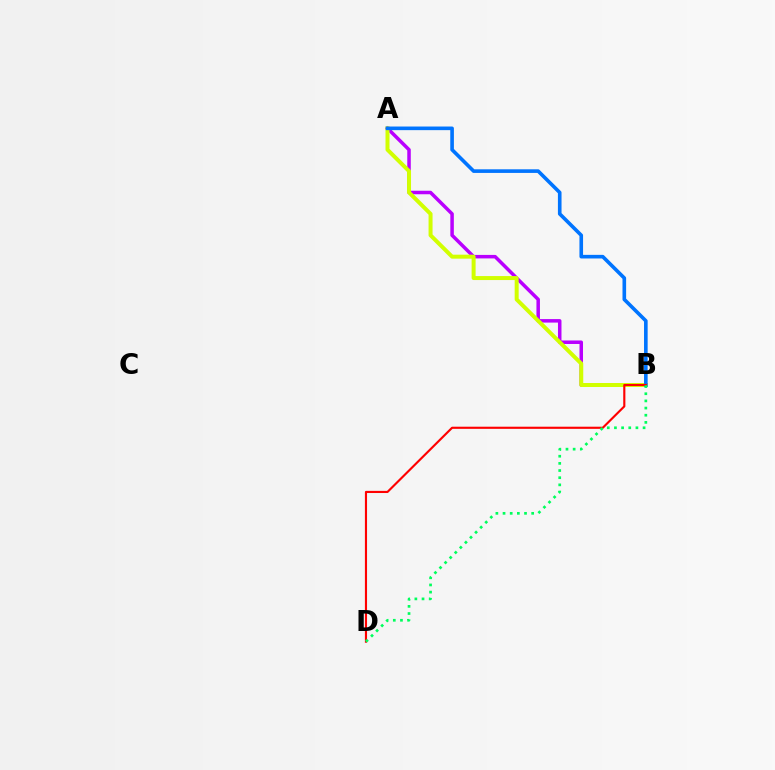{('A', 'B'): [{'color': '#b900ff', 'line_style': 'solid', 'thickness': 2.52}, {'color': '#d1ff00', 'line_style': 'solid', 'thickness': 2.87}, {'color': '#0074ff', 'line_style': 'solid', 'thickness': 2.61}], ('B', 'D'): [{'color': '#ff0000', 'line_style': 'solid', 'thickness': 1.54}, {'color': '#00ff5c', 'line_style': 'dotted', 'thickness': 1.95}]}